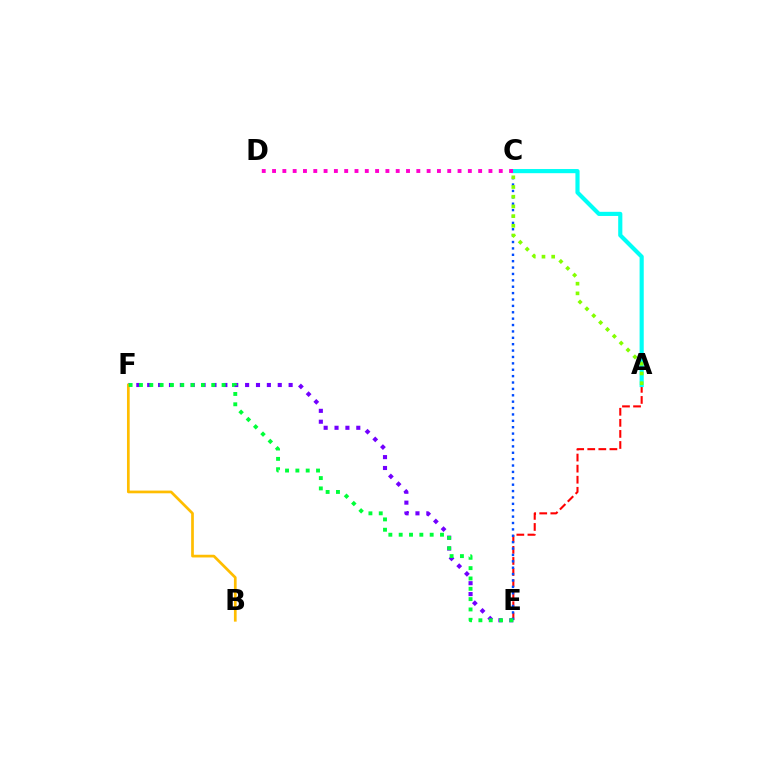{('A', 'E'): [{'color': '#ff0000', 'line_style': 'dashed', 'thickness': 1.5}], ('E', 'F'): [{'color': '#7200ff', 'line_style': 'dotted', 'thickness': 2.96}, {'color': '#00ff39', 'line_style': 'dotted', 'thickness': 2.81}], ('B', 'F'): [{'color': '#ffbd00', 'line_style': 'solid', 'thickness': 1.95}], ('C', 'E'): [{'color': '#004bff', 'line_style': 'dotted', 'thickness': 1.74}], ('A', 'C'): [{'color': '#00fff6', 'line_style': 'solid', 'thickness': 2.99}, {'color': '#84ff00', 'line_style': 'dotted', 'thickness': 2.63}], ('C', 'D'): [{'color': '#ff00cf', 'line_style': 'dotted', 'thickness': 2.8}]}